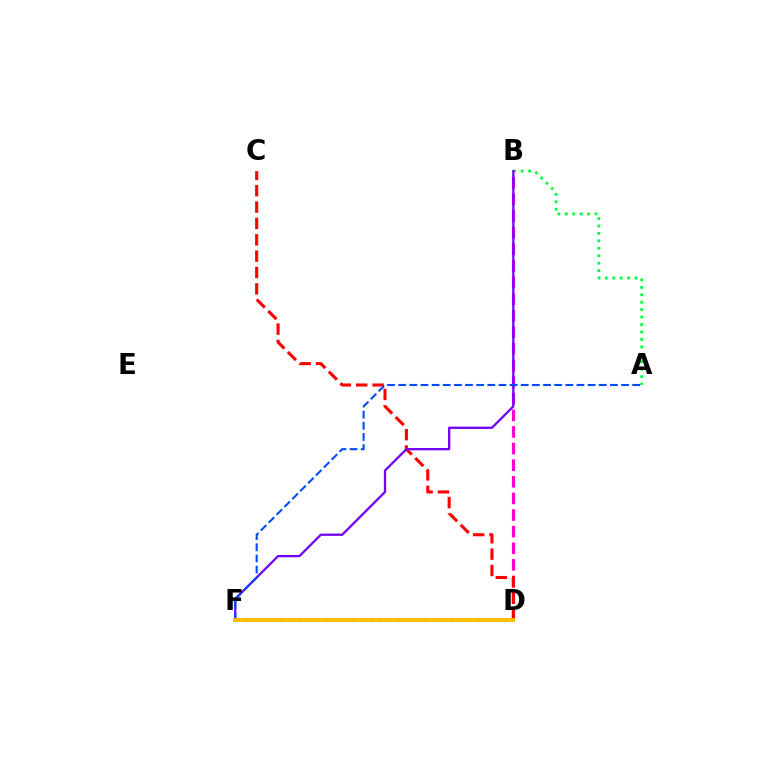{('A', 'B'): [{'color': '#00ff39', 'line_style': 'dotted', 'thickness': 2.02}], ('D', 'F'): [{'color': '#00fff6', 'line_style': 'dotted', 'thickness': 2.43}, {'color': '#84ff00', 'line_style': 'dashed', 'thickness': 1.7}, {'color': '#ffbd00', 'line_style': 'solid', 'thickness': 2.78}], ('B', 'D'): [{'color': '#ff00cf', 'line_style': 'dashed', 'thickness': 2.26}], ('C', 'D'): [{'color': '#ff0000', 'line_style': 'dashed', 'thickness': 2.22}], ('B', 'F'): [{'color': '#7200ff', 'line_style': 'solid', 'thickness': 1.64}], ('A', 'F'): [{'color': '#004bff', 'line_style': 'dashed', 'thickness': 1.51}]}